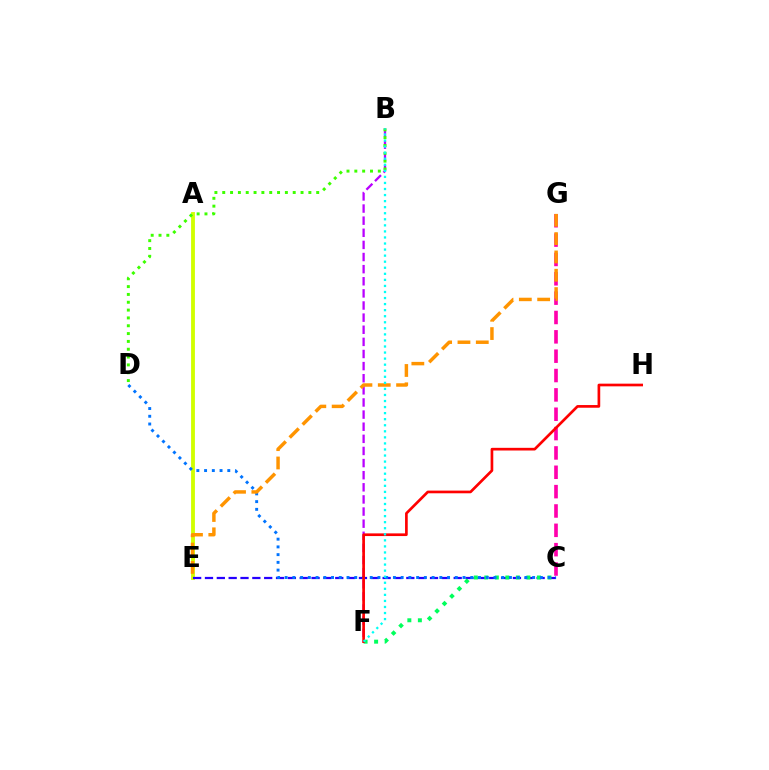{('A', 'E'): [{'color': '#d1ff00', 'line_style': 'solid', 'thickness': 2.76}], ('B', 'F'): [{'color': '#b900ff', 'line_style': 'dashed', 'thickness': 1.65}, {'color': '#00fff6', 'line_style': 'dotted', 'thickness': 1.65}], ('C', 'G'): [{'color': '#ff00ac', 'line_style': 'dashed', 'thickness': 2.63}], ('C', 'E'): [{'color': '#2500ff', 'line_style': 'dashed', 'thickness': 1.61}], ('B', 'D'): [{'color': '#3dff00', 'line_style': 'dotted', 'thickness': 2.13}], ('C', 'F'): [{'color': '#00ff5c', 'line_style': 'dotted', 'thickness': 2.86}], ('C', 'D'): [{'color': '#0074ff', 'line_style': 'dotted', 'thickness': 2.1}], ('E', 'G'): [{'color': '#ff9400', 'line_style': 'dashed', 'thickness': 2.49}], ('F', 'H'): [{'color': '#ff0000', 'line_style': 'solid', 'thickness': 1.93}]}